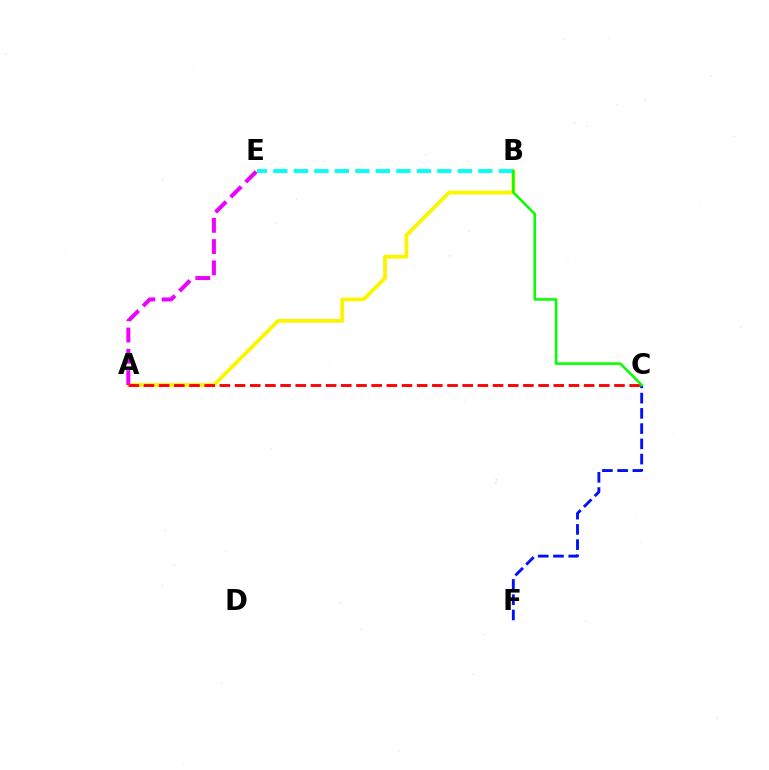{('A', 'B'): [{'color': '#fcf500', 'line_style': 'solid', 'thickness': 2.75}], ('A', 'C'): [{'color': '#ff0000', 'line_style': 'dashed', 'thickness': 2.06}], ('B', 'E'): [{'color': '#00fff6', 'line_style': 'dashed', 'thickness': 2.78}], ('A', 'E'): [{'color': '#ee00ff', 'line_style': 'dashed', 'thickness': 2.89}], ('C', 'F'): [{'color': '#0010ff', 'line_style': 'dashed', 'thickness': 2.07}], ('B', 'C'): [{'color': '#08ff00', 'line_style': 'solid', 'thickness': 1.84}]}